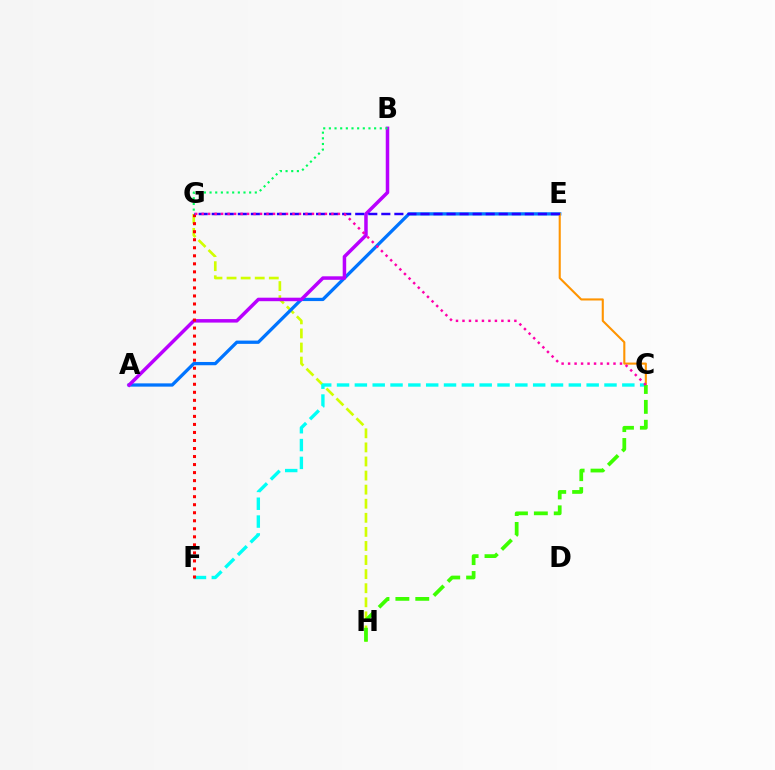{('G', 'H'): [{'color': '#d1ff00', 'line_style': 'dashed', 'thickness': 1.91}], ('A', 'E'): [{'color': '#0074ff', 'line_style': 'solid', 'thickness': 2.36}], ('C', 'E'): [{'color': '#ff9400', 'line_style': 'solid', 'thickness': 1.51}], ('A', 'B'): [{'color': '#b900ff', 'line_style': 'solid', 'thickness': 2.52}], ('C', 'F'): [{'color': '#00fff6', 'line_style': 'dashed', 'thickness': 2.42}], ('F', 'G'): [{'color': '#ff0000', 'line_style': 'dotted', 'thickness': 2.18}], ('E', 'G'): [{'color': '#2500ff', 'line_style': 'dashed', 'thickness': 1.77}], ('B', 'G'): [{'color': '#00ff5c', 'line_style': 'dotted', 'thickness': 1.54}], ('C', 'H'): [{'color': '#3dff00', 'line_style': 'dashed', 'thickness': 2.7}], ('C', 'G'): [{'color': '#ff00ac', 'line_style': 'dotted', 'thickness': 1.76}]}